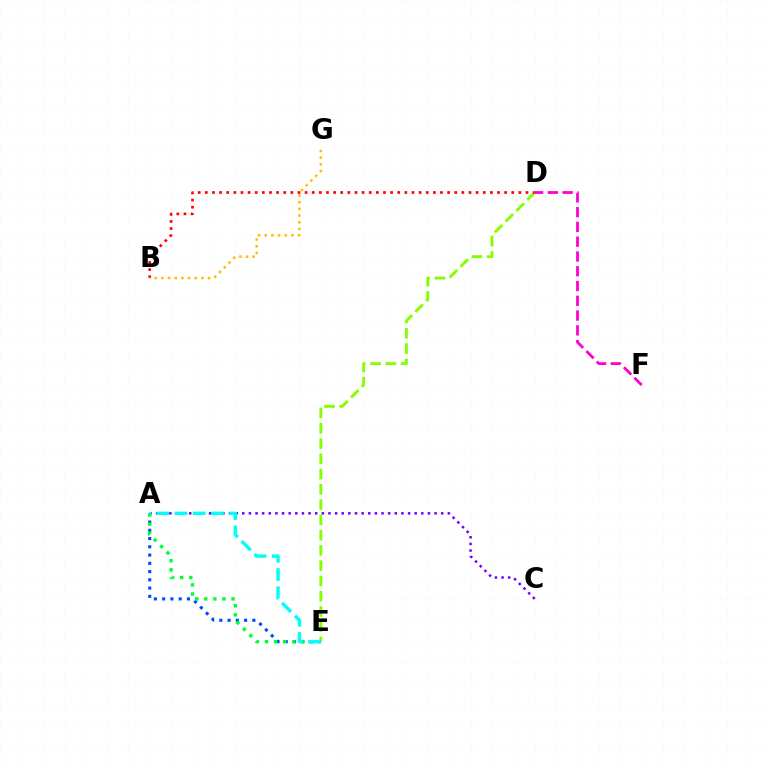{('A', 'C'): [{'color': '#7200ff', 'line_style': 'dotted', 'thickness': 1.8}], ('A', 'E'): [{'color': '#004bff', 'line_style': 'dotted', 'thickness': 2.24}, {'color': '#00ff39', 'line_style': 'dotted', 'thickness': 2.47}, {'color': '#00fff6', 'line_style': 'dashed', 'thickness': 2.47}], ('D', 'E'): [{'color': '#84ff00', 'line_style': 'dashed', 'thickness': 2.07}], ('B', 'D'): [{'color': '#ff0000', 'line_style': 'dotted', 'thickness': 1.94}], ('B', 'G'): [{'color': '#ffbd00', 'line_style': 'dotted', 'thickness': 1.81}], ('D', 'F'): [{'color': '#ff00cf', 'line_style': 'dashed', 'thickness': 2.01}]}